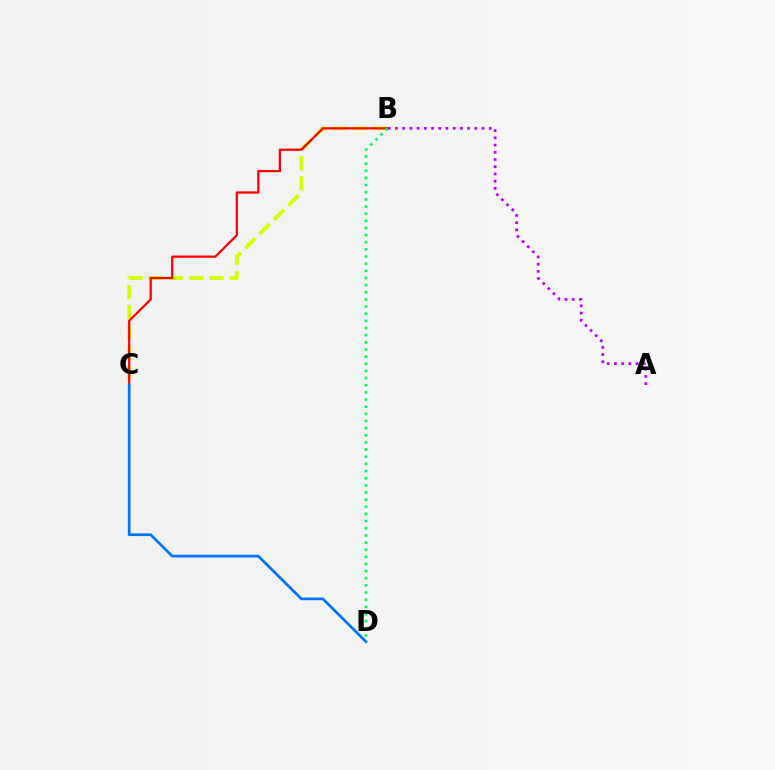{('B', 'C'): [{'color': '#d1ff00', 'line_style': 'dashed', 'thickness': 2.75}, {'color': '#ff0000', 'line_style': 'solid', 'thickness': 1.62}], ('C', 'D'): [{'color': '#0074ff', 'line_style': 'solid', 'thickness': 1.95}], ('B', 'D'): [{'color': '#00ff5c', 'line_style': 'dotted', 'thickness': 1.94}], ('A', 'B'): [{'color': '#b900ff', 'line_style': 'dotted', 'thickness': 1.96}]}